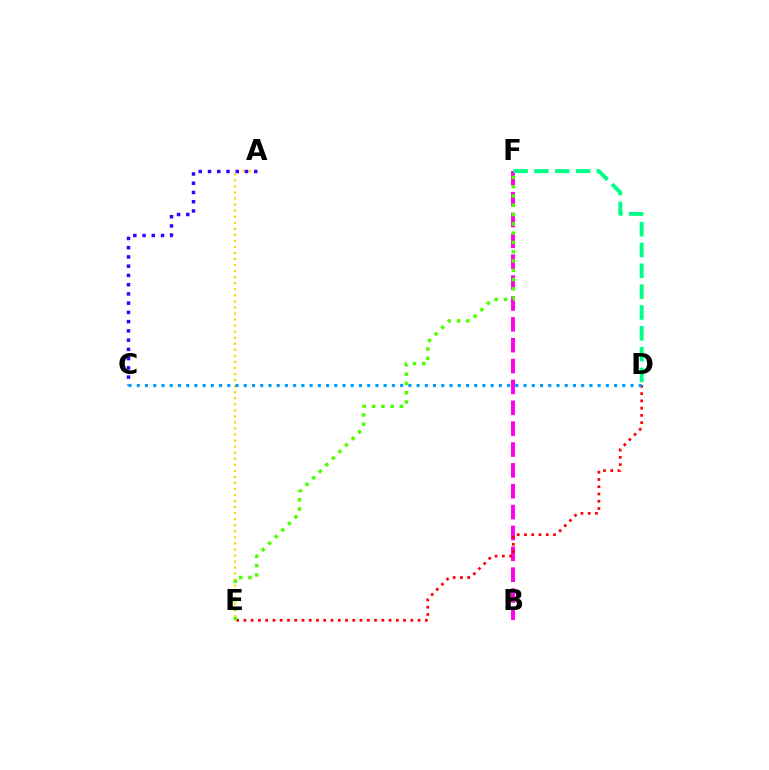{('A', 'E'): [{'color': '#ffd500', 'line_style': 'dotted', 'thickness': 1.64}], ('B', 'F'): [{'color': '#ff00ed', 'line_style': 'dashed', 'thickness': 2.83}], ('D', 'E'): [{'color': '#ff0000', 'line_style': 'dotted', 'thickness': 1.97}], ('A', 'C'): [{'color': '#3700ff', 'line_style': 'dotted', 'thickness': 2.51}], ('D', 'F'): [{'color': '#00ff86', 'line_style': 'dashed', 'thickness': 2.83}], ('E', 'F'): [{'color': '#4fff00', 'line_style': 'dotted', 'thickness': 2.52}], ('C', 'D'): [{'color': '#009eff', 'line_style': 'dotted', 'thickness': 2.24}]}